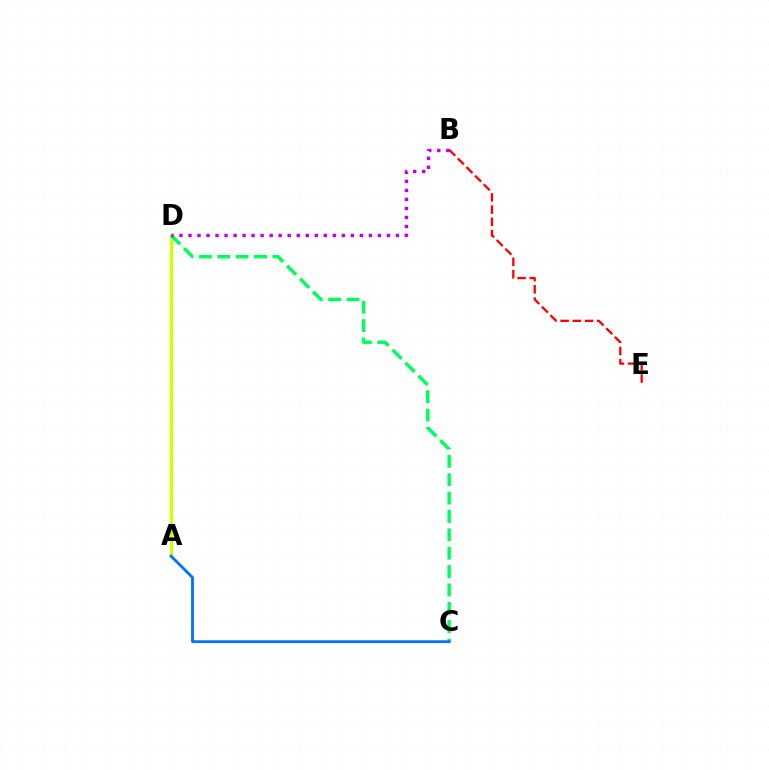{('A', 'D'): [{'color': '#d1ff00', 'line_style': 'solid', 'thickness': 2.41}], ('C', 'D'): [{'color': '#00ff5c', 'line_style': 'dashed', 'thickness': 2.5}], ('B', 'E'): [{'color': '#ff0000', 'line_style': 'dashed', 'thickness': 1.66}], ('A', 'C'): [{'color': '#0074ff', 'line_style': 'solid', 'thickness': 2.03}], ('B', 'D'): [{'color': '#b900ff', 'line_style': 'dotted', 'thickness': 2.45}]}